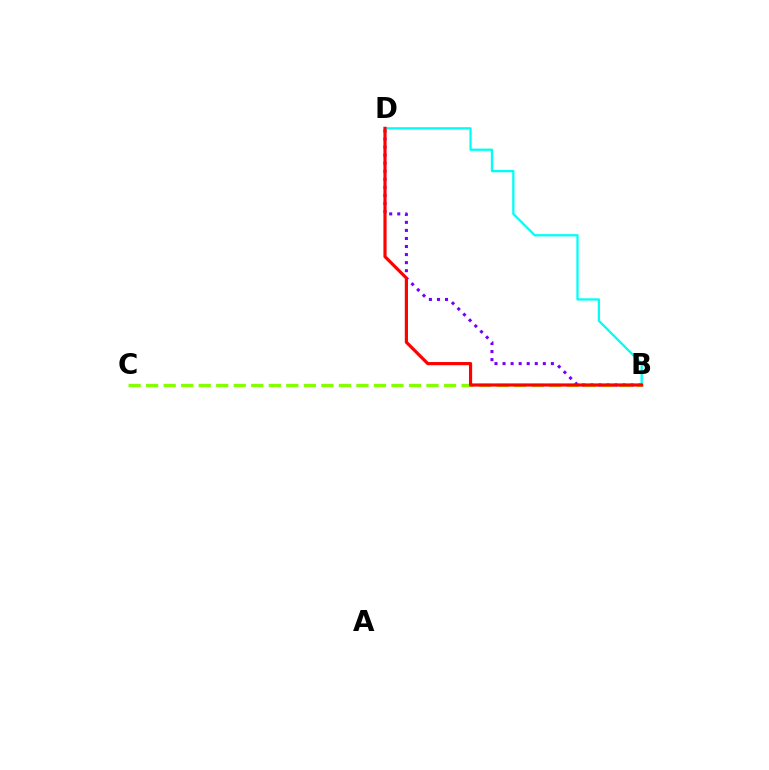{('B', 'D'): [{'color': '#7200ff', 'line_style': 'dotted', 'thickness': 2.19}, {'color': '#00fff6', 'line_style': 'solid', 'thickness': 1.65}, {'color': '#ff0000', 'line_style': 'solid', 'thickness': 2.29}], ('B', 'C'): [{'color': '#84ff00', 'line_style': 'dashed', 'thickness': 2.38}]}